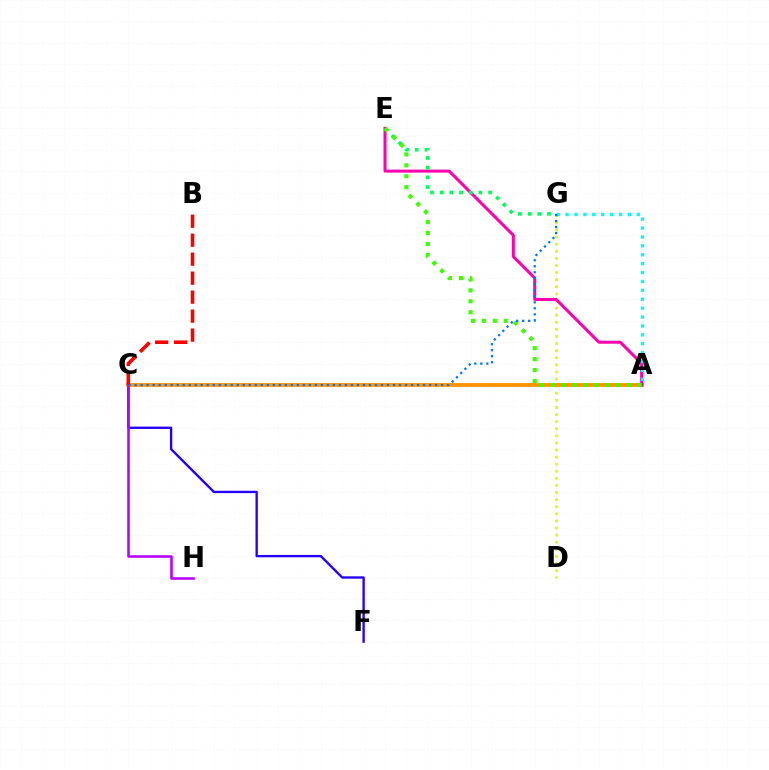{('D', 'G'): [{'color': '#d1ff00', 'line_style': 'dotted', 'thickness': 1.93}], ('C', 'F'): [{'color': '#2500ff', 'line_style': 'solid', 'thickness': 1.7}], ('A', 'C'): [{'color': '#ff9400', 'line_style': 'solid', 'thickness': 2.76}], ('A', 'E'): [{'color': '#ff00ac', 'line_style': 'solid', 'thickness': 2.16}, {'color': '#3dff00', 'line_style': 'dotted', 'thickness': 2.97}], ('E', 'G'): [{'color': '#00ff5c', 'line_style': 'dotted', 'thickness': 2.63}], ('B', 'C'): [{'color': '#ff0000', 'line_style': 'dashed', 'thickness': 2.58}], ('A', 'G'): [{'color': '#00fff6', 'line_style': 'dotted', 'thickness': 2.42}], ('C', 'H'): [{'color': '#b900ff', 'line_style': 'solid', 'thickness': 1.85}], ('C', 'G'): [{'color': '#0074ff', 'line_style': 'dotted', 'thickness': 1.63}]}